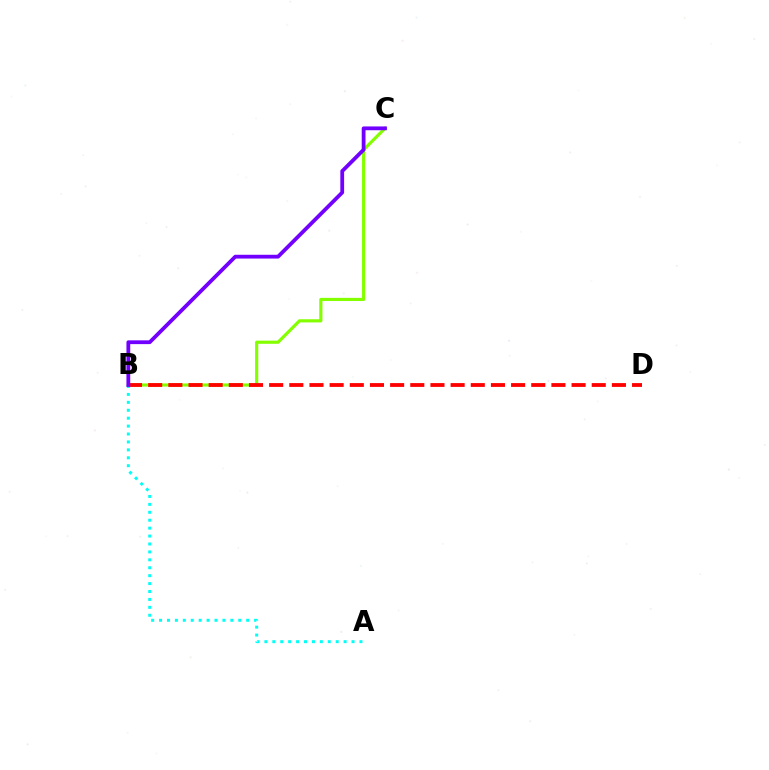{('B', 'C'): [{'color': '#84ff00', 'line_style': 'solid', 'thickness': 2.27}, {'color': '#7200ff', 'line_style': 'solid', 'thickness': 2.73}], ('B', 'D'): [{'color': '#ff0000', 'line_style': 'dashed', 'thickness': 2.74}], ('A', 'B'): [{'color': '#00fff6', 'line_style': 'dotted', 'thickness': 2.15}]}